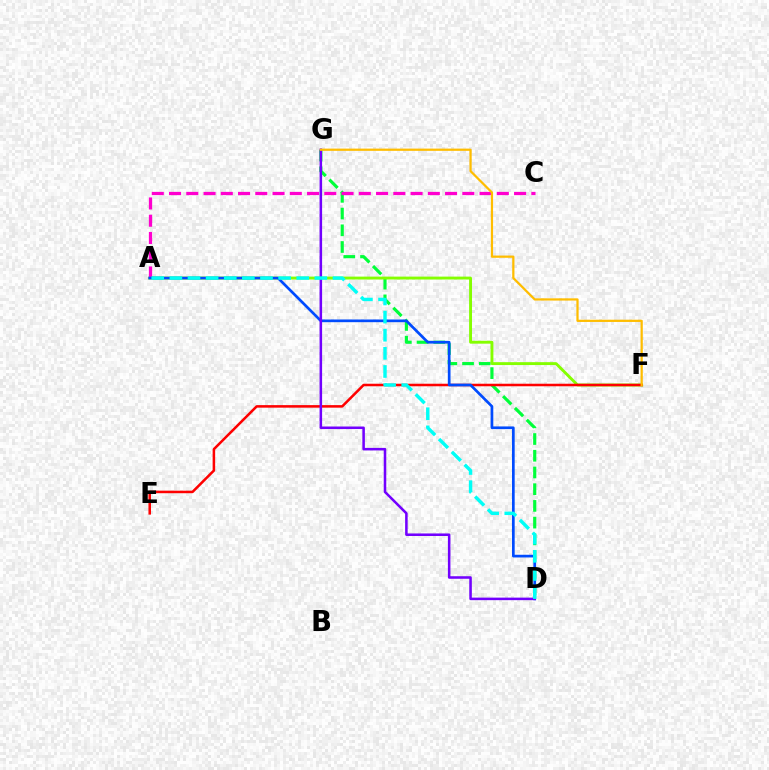{('D', 'G'): [{'color': '#00ff39', 'line_style': 'dashed', 'thickness': 2.27}, {'color': '#7200ff', 'line_style': 'solid', 'thickness': 1.83}], ('A', 'F'): [{'color': '#84ff00', 'line_style': 'solid', 'thickness': 2.08}], ('A', 'C'): [{'color': '#ff00cf', 'line_style': 'dashed', 'thickness': 2.34}], ('E', 'F'): [{'color': '#ff0000', 'line_style': 'solid', 'thickness': 1.83}], ('A', 'D'): [{'color': '#004bff', 'line_style': 'solid', 'thickness': 1.94}, {'color': '#00fff6', 'line_style': 'dashed', 'thickness': 2.46}], ('F', 'G'): [{'color': '#ffbd00', 'line_style': 'solid', 'thickness': 1.61}]}